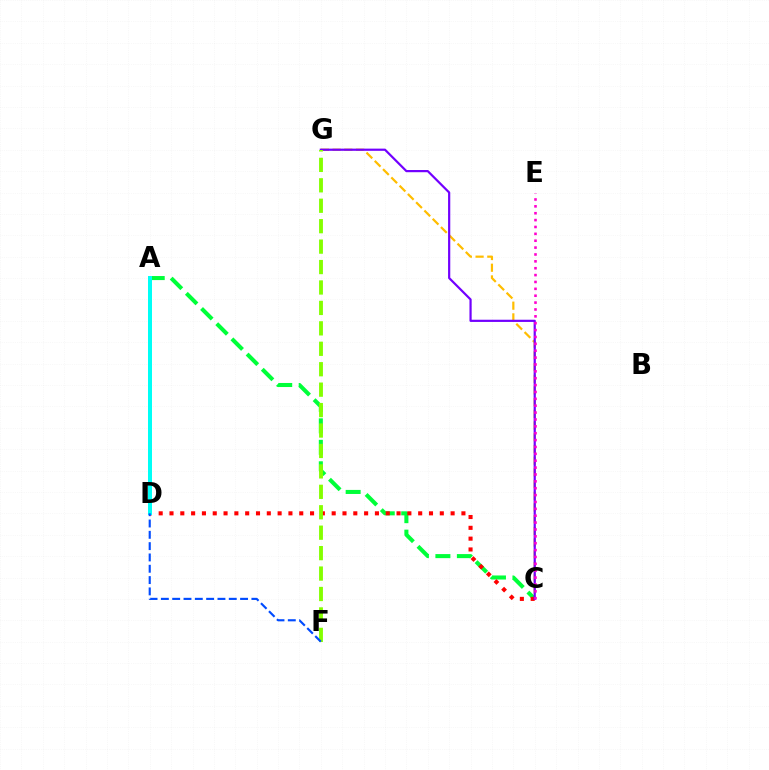{('C', 'G'): [{'color': '#ffbd00', 'line_style': 'dashed', 'thickness': 1.59}, {'color': '#7200ff', 'line_style': 'solid', 'thickness': 1.58}], ('A', 'C'): [{'color': '#00ff39', 'line_style': 'dashed', 'thickness': 2.92}], ('C', 'D'): [{'color': '#ff0000', 'line_style': 'dotted', 'thickness': 2.94}], ('C', 'E'): [{'color': '#ff00cf', 'line_style': 'dotted', 'thickness': 1.87}], ('A', 'D'): [{'color': '#00fff6', 'line_style': 'solid', 'thickness': 2.87}], ('F', 'G'): [{'color': '#84ff00', 'line_style': 'dashed', 'thickness': 2.78}], ('D', 'F'): [{'color': '#004bff', 'line_style': 'dashed', 'thickness': 1.54}]}